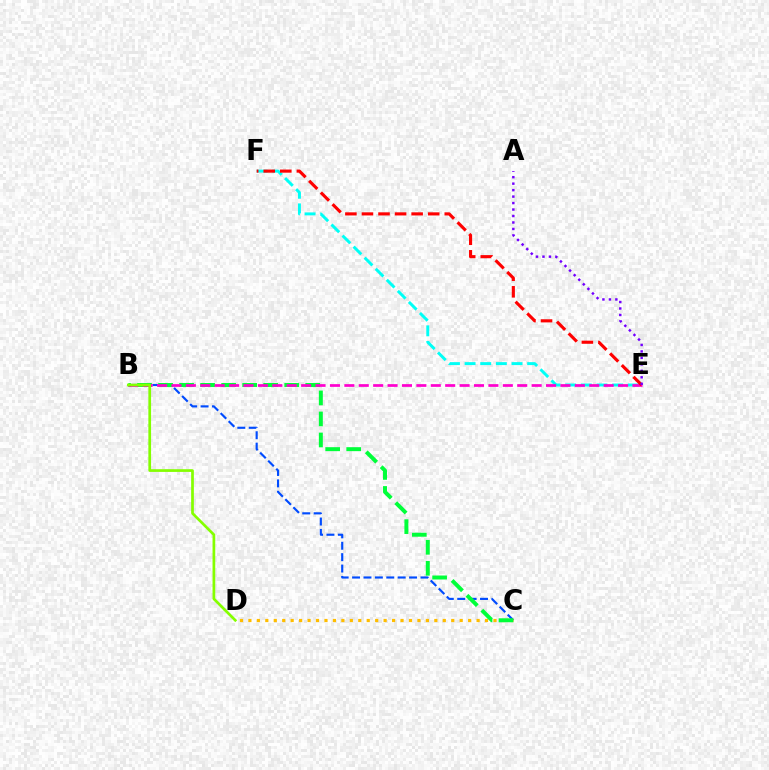{('B', 'C'): [{'color': '#004bff', 'line_style': 'dashed', 'thickness': 1.55}, {'color': '#00ff39', 'line_style': 'dashed', 'thickness': 2.86}], ('C', 'D'): [{'color': '#ffbd00', 'line_style': 'dotted', 'thickness': 2.3}], ('E', 'F'): [{'color': '#00fff6', 'line_style': 'dashed', 'thickness': 2.12}, {'color': '#ff0000', 'line_style': 'dashed', 'thickness': 2.25}], ('B', 'E'): [{'color': '#ff00cf', 'line_style': 'dashed', 'thickness': 1.96}], ('A', 'E'): [{'color': '#7200ff', 'line_style': 'dotted', 'thickness': 1.76}], ('B', 'D'): [{'color': '#84ff00', 'line_style': 'solid', 'thickness': 1.95}]}